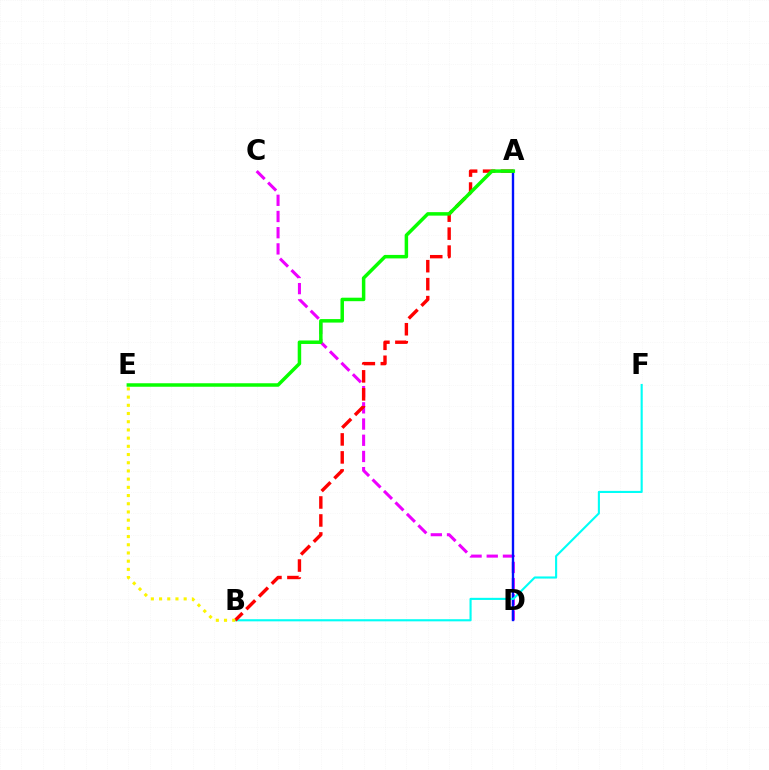{('C', 'D'): [{'color': '#ee00ff', 'line_style': 'dashed', 'thickness': 2.2}], ('A', 'D'): [{'color': '#0010ff', 'line_style': 'solid', 'thickness': 1.71}], ('B', 'F'): [{'color': '#00fff6', 'line_style': 'solid', 'thickness': 1.53}], ('A', 'B'): [{'color': '#ff0000', 'line_style': 'dashed', 'thickness': 2.44}], ('A', 'E'): [{'color': '#08ff00', 'line_style': 'solid', 'thickness': 2.51}], ('B', 'E'): [{'color': '#fcf500', 'line_style': 'dotted', 'thickness': 2.23}]}